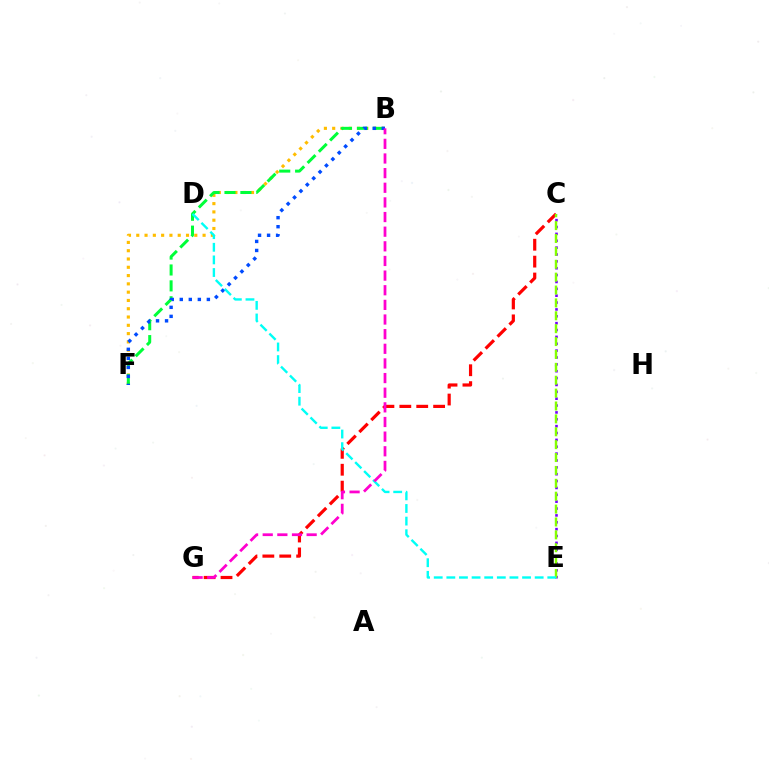{('B', 'F'): [{'color': '#ffbd00', 'line_style': 'dotted', 'thickness': 2.25}, {'color': '#00ff39', 'line_style': 'dashed', 'thickness': 2.16}, {'color': '#004bff', 'line_style': 'dotted', 'thickness': 2.45}], ('C', 'G'): [{'color': '#ff0000', 'line_style': 'dashed', 'thickness': 2.3}], ('C', 'E'): [{'color': '#7200ff', 'line_style': 'dotted', 'thickness': 1.87}, {'color': '#84ff00', 'line_style': 'dashed', 'thickness': 1.75}], ('D', 'E'): [{'color': '#00fff6', 'line_style': 'dashed', 'thickness': 1.71}], ('B', 'G'): [{'color': '#ff00cf', 'line_style': 'dashed', 'thickness': 1.99}]}